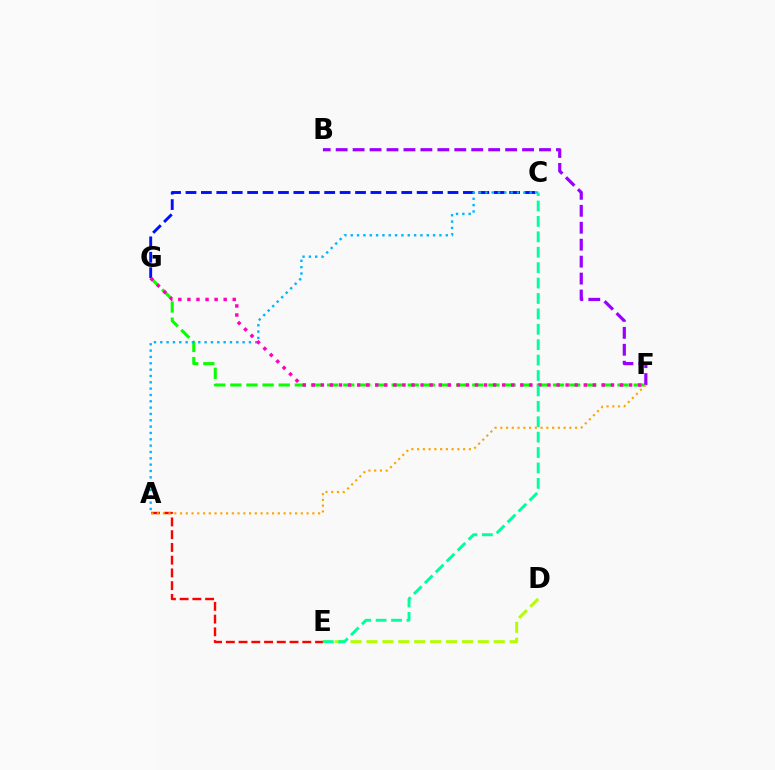{('F', 'G'): [{'color': '#08ff00', 'line_style': 'dashed', 'thickness': 2.19}, {'color': '#ff00bd', 'line_style': 'dotted', 'thickness': 2.46}], ('A', 'E'): [{'color': '#ff0000', 'line_style': 'dashed', 'thickness': 1.73}], ('C', 'G'): [{'color': '#0010ff', 'line_style': 'dashed', 'thickness': 2.09}], ('A', 'C'): [{'color': '#00b5ff', 'line_style': 'dotted', 'thickness': 1.72}], ('D', 'E'): [{'color': '#b3ff00', 'line_style': 'dashed', 'thickness': 2.16}], ('B', 'F'): [{'color': '#9b00ff', 'line_style': 'dashed', 'thickness': 2.3}], ('C', 'E'): [{'color': '#00ff9d', 'line_style': 'dashed', 'thickness': 2.09}], ('A', 'F'): [{'color': '#ffa500', 'line_style': 'dotted', 'thickness': 1.56}]}